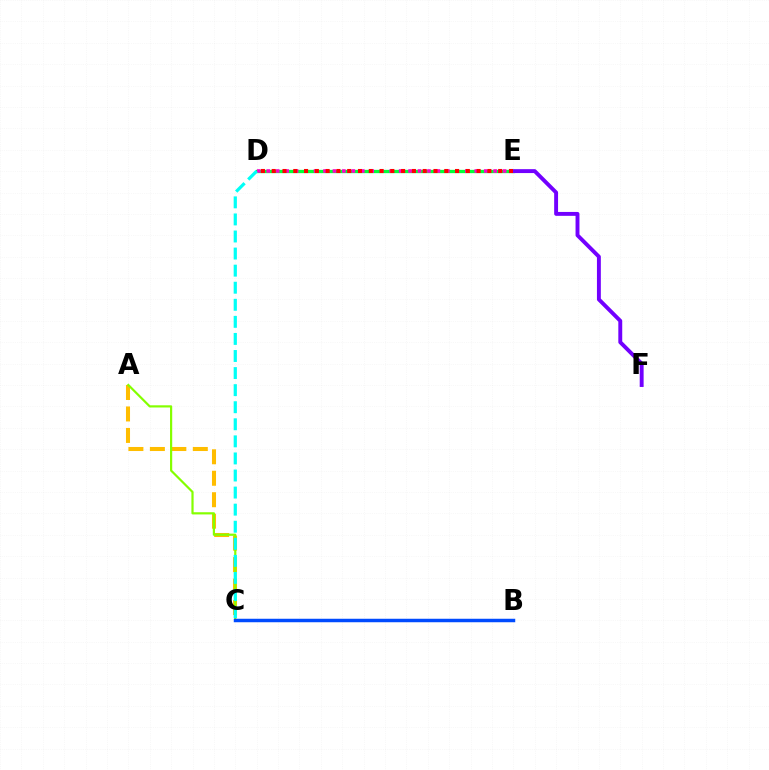{('A', 'C'): [{'color': '#ffbd00', 'line_style': 'dashed', 'thickness': 2.92}, {'color': '#84ff00', 'line_style': 'solid', 'thickness': 1.58}], ('D', 'E'): [{'color': '#00ff39', 'line_style': 'solid', 'thickness': 2.37}, {'color': '#ff00cf', 'line_style': 'dotted', 'thickness': 2.57}, {'color': '#ff0000', 'line_style': 'dotted', 'thickness': 2.93}], ('E', 'F'): [{'color': '#7200ff', 'line_style': 'solid', 'thickness': 2.81}], ('C', 'D'): [{'color': '#00fff6', 'line_style': 'dashed', 'thickness': 2.32}], ('B', 'C'): [{'color': '#004bff', 'line_style': 'solid', 'thickness': 2.51}]}